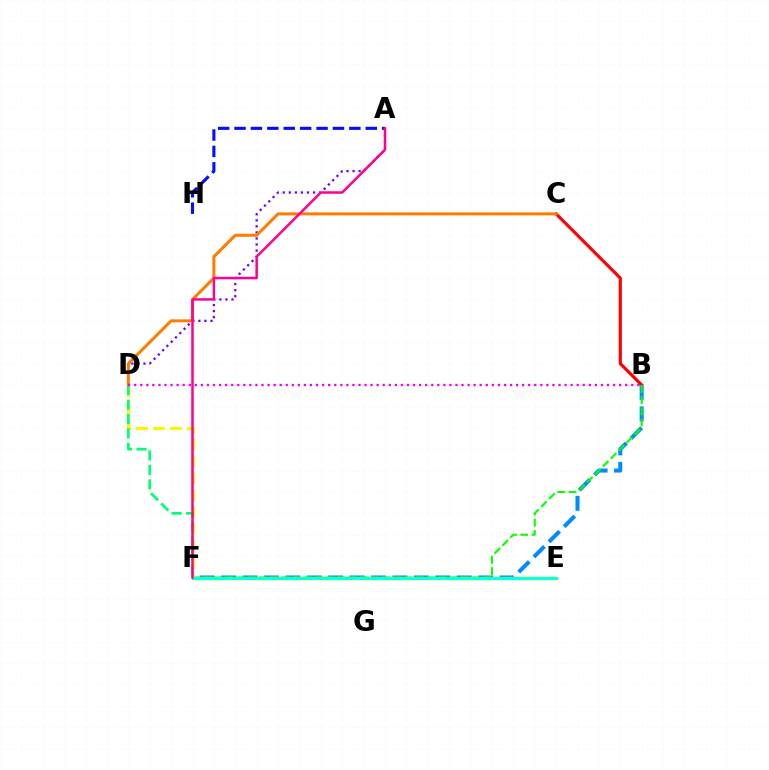{('A', 'D'): [{'color': '#7200ff', 'line_style': 'dotted', 'thickness': 1.64}], ('B', 'C'): [{'color': '#ff0000', 'line_style': 'solid', 'thickness': 2.27}], ('B', 'F'): [{'color': '#008cff', 'line_style': 'dashed', 'thickness': 2.91}, {'color': '#08ff00', 'line_style': 'dashed', 'thickness': 1.52}], ('D', 'F'): [{'color': '#fcf500', 'line_style': 'dashed', 'thickness': 2.3}, {'color': '#00ff74', 'line_style': 'dashed', 'thickness': 1.96}], ('C', 'D'): [{'color': '#ff7c00', 'line_style': 'solid', 'thickness': 2.16}], ('E', 'F'): [{'color': '#84ff00', 'line_style': 'solid', 'thickness': 2.46}, {'color': '#00fff6', 'line_style': 'solid', 'thickness': 1.96}], ('B', 'D'): [{'color': '#ee00ff', 'line_style': 'dotted', 'thickness': 1.65}], ('A', 'H'): [{'color': '#0010ff', 'line_style': 'dashed', 'thickness': 2.23}], ('A', 'F'): [{'color': '#ff0094', 'line_style': 'solid', 'thickness': 1.8}]}